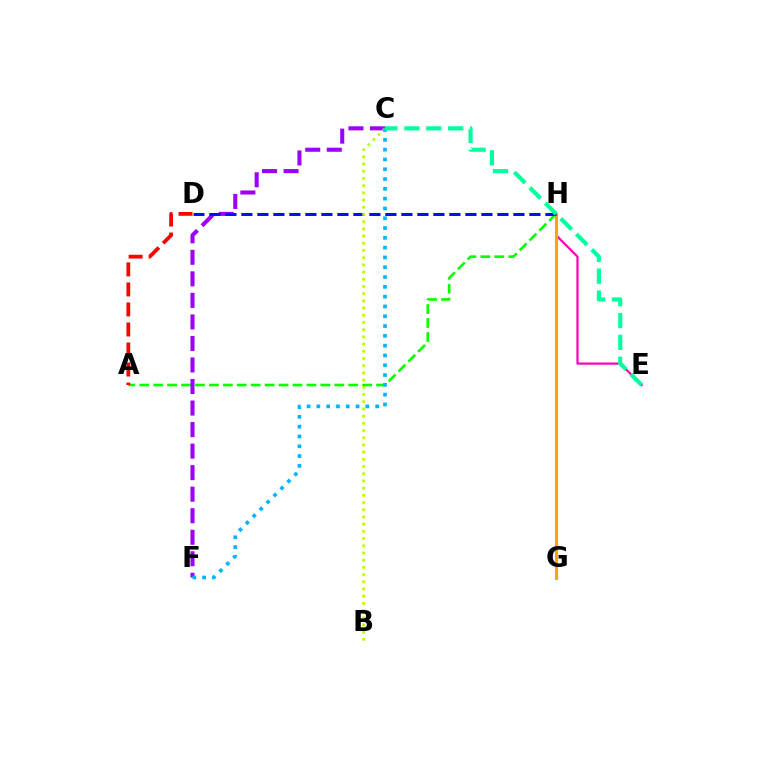{('E', 'H'): [{'color': '#ff00bd', 'line_style': 'solid', 'thickness': 1.6}], ('A', 'H'): [{'color': '#08ff00', 'line_style': 'dashed', 'thickness': 1.89}], ('G', 'H'): [{'color': '#ffa500', 'line_style': 'solid', 'thickness': 2.22}], ('C', 'F'): [{'color': '#9b00ff', 'line_style': 'dashed', 'thickness': 2.93}, {'color': '#00b5ff', 'line_style': 'dotted', 'thickness': 2.66}], ('D', 'H'): [{'color': '#0010ff', 'line_style': 'dashed', 'thickness': 2.17}], ('A', 'D'): [{'color': '#ff0000', 'line_style': 'dashed', 'thickness': 2.72}], ('B', 'C'): [{'color': '#b3ff00', 'line_style': 'dotted', 'thickness': 1.96}], ('C', 'E'): [{'color': '#00ff9d', 'line_style': 'dashed', 'thickness': 2.98}]}